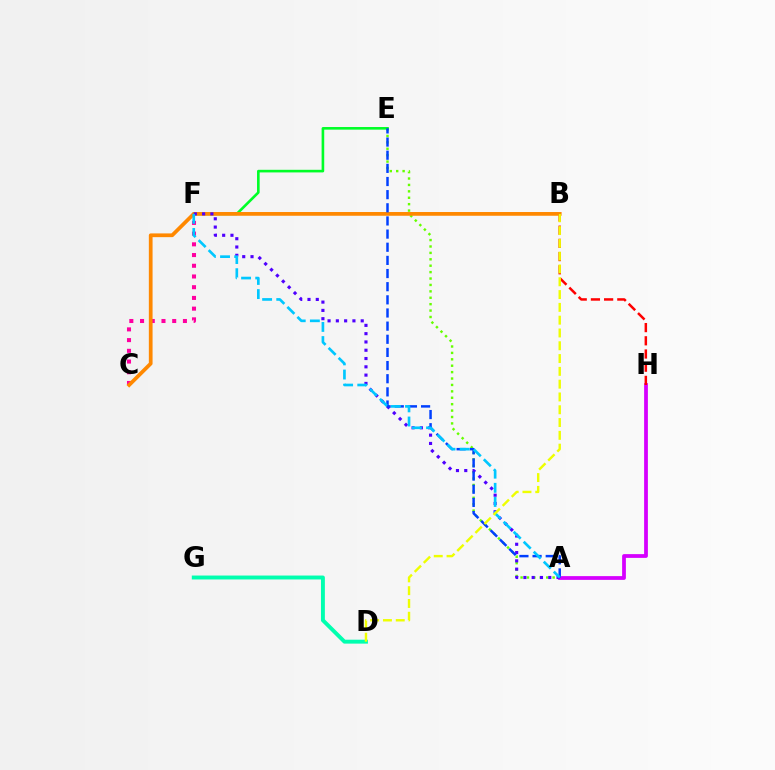{('C', 'F'): [{'color': '#ff00a0', 'line_style': 'dotted', 'thickness': 2.91}], ('A', 'E'): [{'color': '#66ff00', 'line_style': 'dotted', 'thickness': 1.74}, {'color': '#003fff', 'line_style': 'dashed', 'thickness': 1.79}], ('A', 'H'): [{'color': '#d600ff', 'line_style': 'solid', 'thickness': 2.71}], ('E', 'F'): [{'color': '#00ff27', 'line_style': 'solid', 'thickness': 1.89}], ('B', 'C'): [{'color': '#ff8800', 'line_style': 'solid', 'thickness': 2.69}], ('B', 'H'): [{'color': '#ff0000', 'line_style': 'dashed', 'thickness': 1.79}], ('D', 'G'): [{'color': '#00ffaf', 'line_style': 'solid', 'thickness': 2.82}], ('A', 'F'): [{'color': '#4f00ff', 'line_style': 'dotted', 'thickness': 2.25}, {'color': '#00c7ff', 'line_style': 'dashed', 'thickness': 1.92}], ('B', 'D'): [{'color': '#eeff00', 'line_style': 'dashed', 'thickness': 1.74}]}